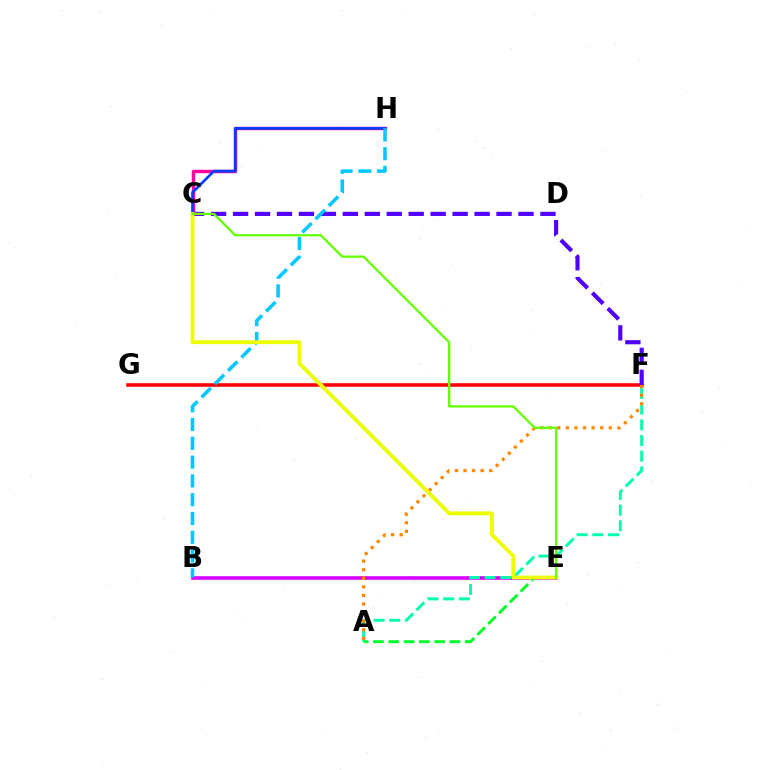{('B', 'E'): [{'color': '#d600ff', 'line_style': 'solid', 'thickness': 2.59}], ('C', 'H'): [{'color': '#ff00a0', 'line_style': 'solid', 'thickness': 2.46}, {'color': '#003fff', 'line_style': 'solid', 'thickness': 1.92}], ('A', 'F'): [{'color': '#00ffaf', 'line_style': 'dashed', 'thickness': 2.13}, {'color': '#ff8800', 'line_style': 'dotted', 'thickness': 2.33}], ('F', 'G'): [{'color': '#ff0000', 'line_style': 'solid', 'thickness': 2.56}], ('A', 'E'): [{'color': '#00ff27', 'line_style': 'dashed', 'thickness': 2.08}], ('C', 'F'): [{'color': '#4f00ff', 'line_style': 'dashed', 'thickness': 2.98}], ('B', 'H'): [{'color': '#00c7ff', 'line_style': 'dashed', 'thickness': 2.55}], ('C', 'E'): [{'color': '#eeff00', 'line_style': 'solid', 'thickness': 2.75}, {'color': '#66ff00', 'line_style': 'solid', 'thickness': 1.65}]}